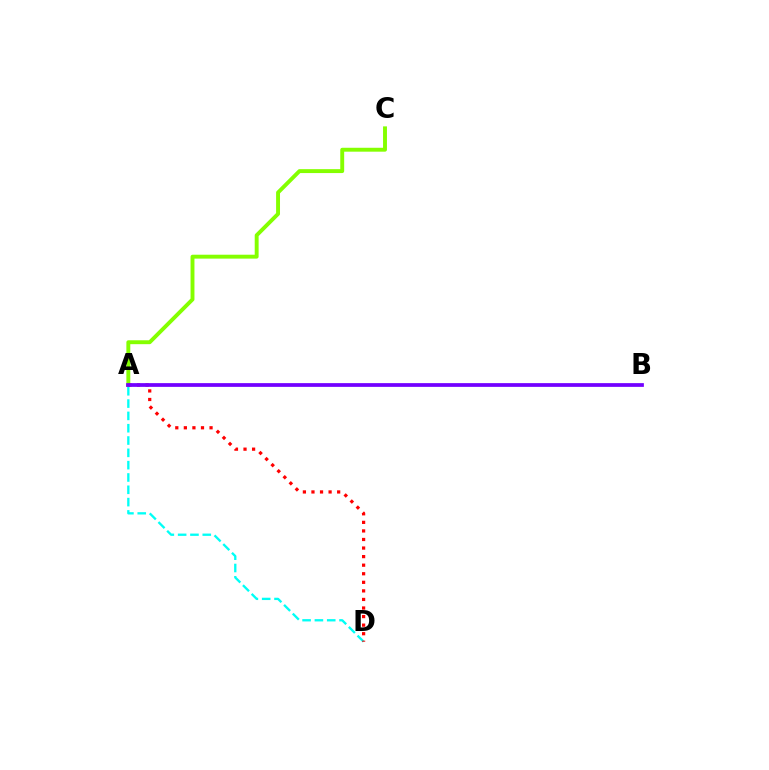{('A', 'C'): [{'color': '#84ff00', 'line_style': 'solid', 'thickness': 2.81}], ('A', 'D'): [{'color': '#00fff6', 'line_style': 'dashed', 'thickness': 1.67}, {'color': '#ff0000', 'line_style': 'dotted', 'thickness': 2.33}], ('A', 'B'): [{'color': '#7200ff', 'line_style': 'solid', 'thickness': 2.69}]}